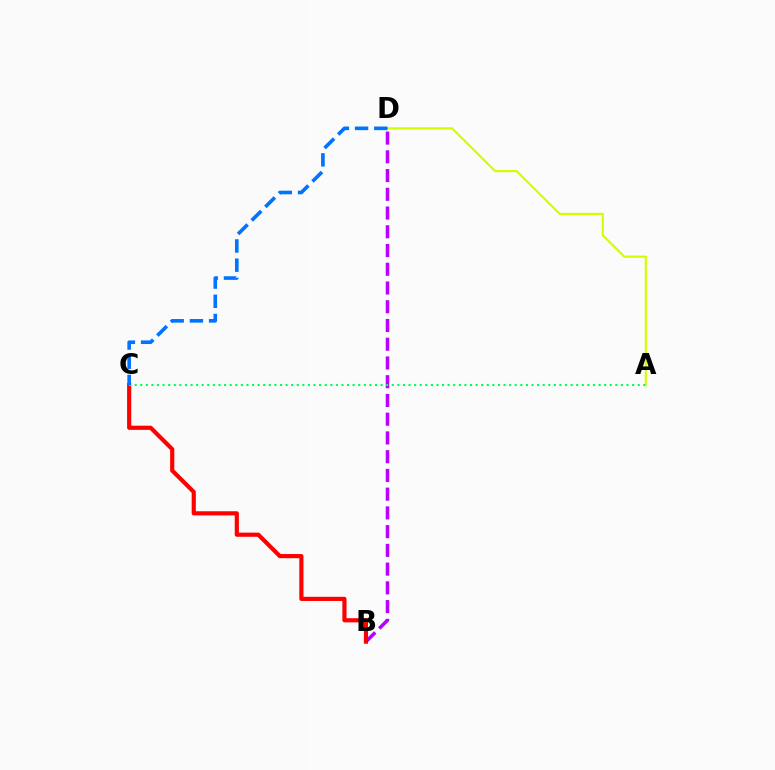{('B', 'D'): [{'color': '#b900ff', 'line_style': 'dashed', 'thickness': 2.55}], ('A', 'D'): [{'color': '#d1ff00', 'line_style': 'solid', 'thickness': 1.57}], ('B', 'C'): [{'color': '#ff0000', 'line_style': 'solid', 'thickness': 2.99}], ('A', 'C'): [{'color': '#00ff5c', 'line_style': 'dotted', 'thickness': 1.52}], ('C', 'D'): [{'color': '#0074ff', 'line_style': 'dashed', 'thickness': 2.61}]}